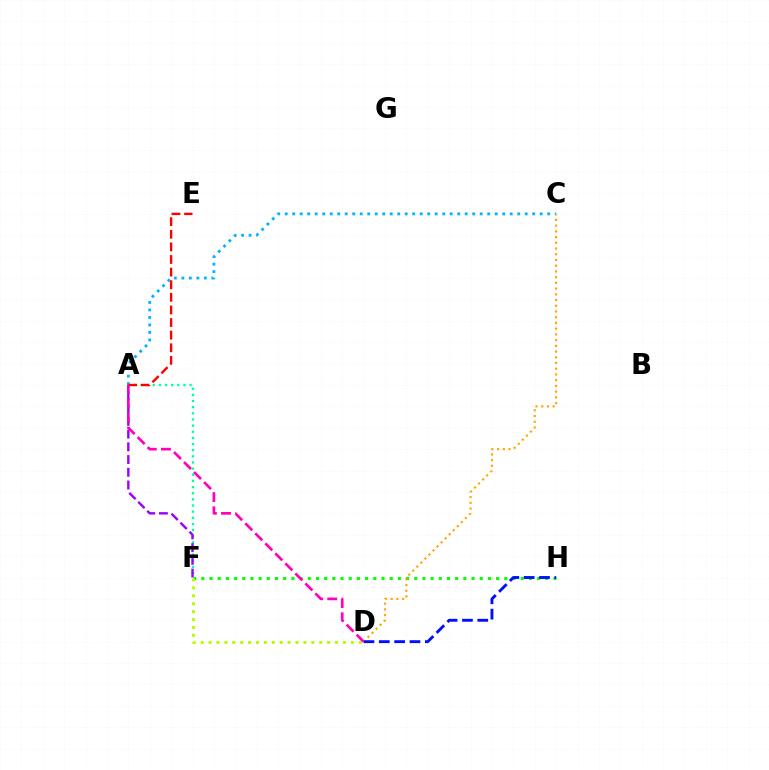{('F', 'H'): [{'color': '#08ff00', 'line_style': 'dotted', 'thickness': 2.23}], ('A', 'F'): [{'color': '#00ff9d', 'line_style': 'dotted', 'thickness': 1.67}, {'color': '#9b00ff', 'line_style': 'dashed', 'thickness': 1.73}], ('D', 'F'): [{'color': '#b3ff00', 'line_style': 'dotted', 'thickness': 2.15}], ('A', 'C'): [{'color': '#00b5ff', 'line_style': 'dotted', 'thickness': 2.04}], ('A', 'E'): [{'color': '#ff0000', 'line_style': 'dashed', 'thickness': 1.71}], ('C', 'D'): [{'color': '#ffa500', 'line_style': 'dotted', 'thickness': 1.55}], ('D', 'H'): [{'color': '#0010ff', 'line_style': 'dashed', 'thickness': 2.08}], ('A', 'D'): [{'color': '#ff00bd', 'line_style': 'dashed', 'thickness': 1.92}]}